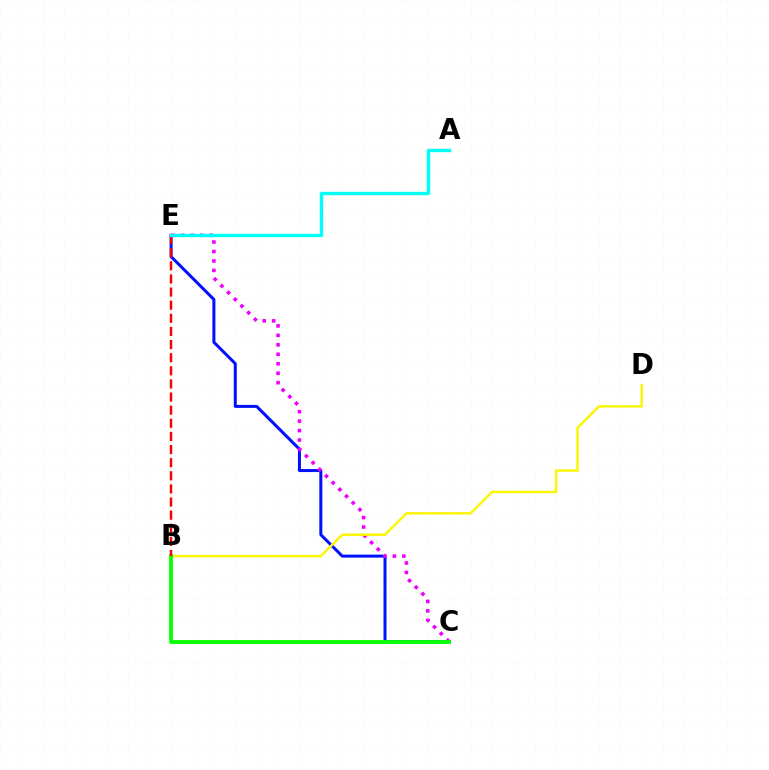{('C', 'E'): [{'color': '#0010ff', 'line_style': 'solid', 'thickness': 2.16}, {'color': '#ee00ff', 'line_style': 'dotted', 'thickness': 2.57}], ('B', 'D'): [{'color': '#fcf500', 'line_style': 'solid', 'thickness': 1.73}], ('B', 'C'): [{'color': '#08ff00', 'line_style': 'solid', 'thickness': 2.75}], ('B', 'E'): [{'color': '#ff0000', 'line_style': 'dashed', 'thickness': 1.78}], ('A', 'E'): [{'color': '#00fff6', 'line_style': 'solid', 'thickness': 2.43}]}